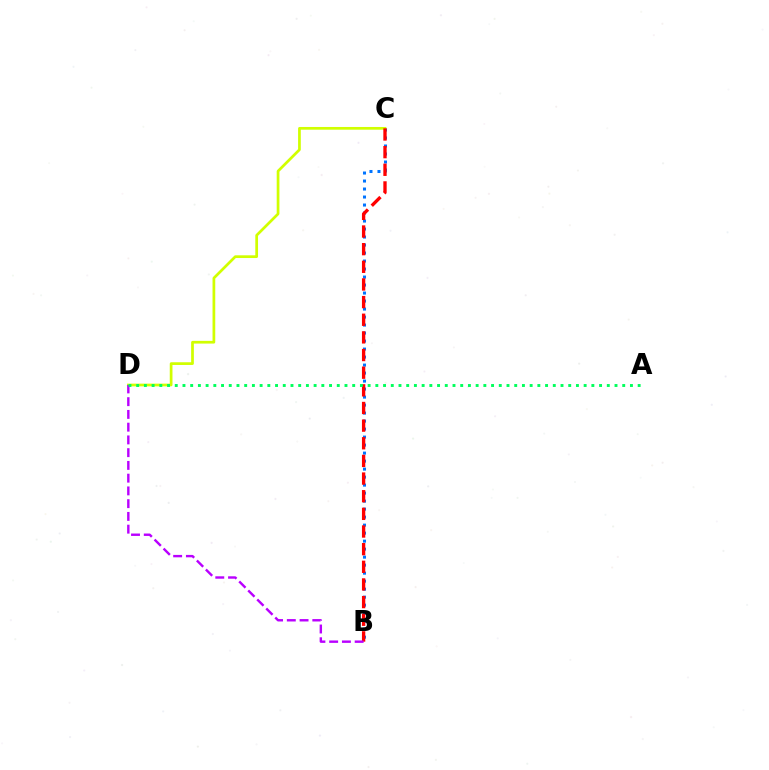{('B', 'C'): [{'color': '#0074ff', 'line_style': 'dotted', 'thickness': 2.17}, {'color': '#ff0000', 'line_style': 'dashed', 'thickness': 2.4}], ('C', 'D'): [{'color': '#d1ff00', 'line_style': 'solid', 'thickness': 1.96}], ('B', 'D'): [{'color': '#b900ff', 'line_style': 'dashed', 'thickness': 1.73}], ('A', 'D'): [{'color': '#00ff5c', 'line_style': 'dotted', 'thickness': 2.1}]}